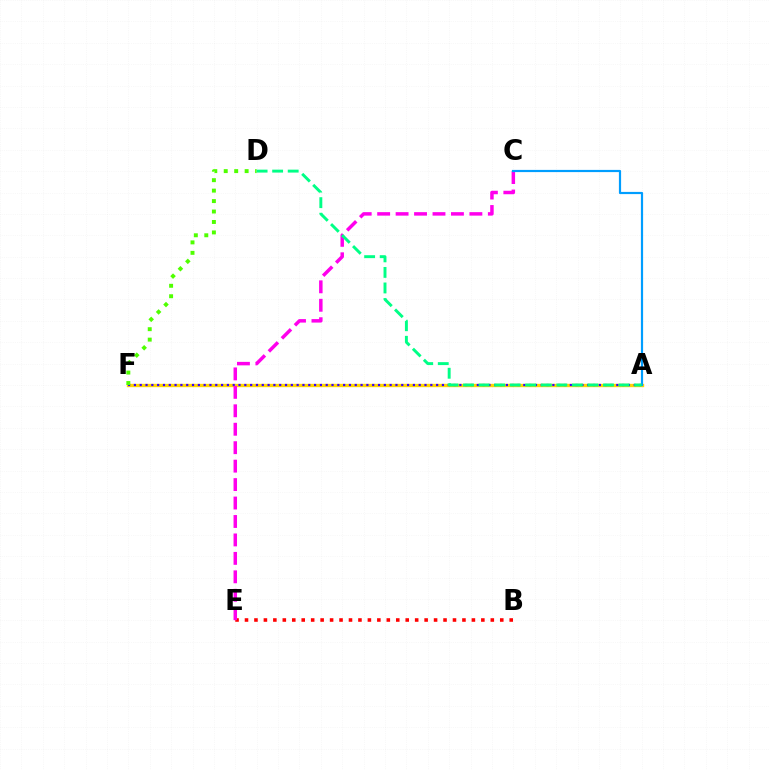{('A', 'F'): [{'color': '#ffd500', 'line_style': 'solid', 'thickness': 2.42}, {'color': '#3700ff', 'line_style': 'dotted', 'thickness': 1.58}], ('B', 'E'): [{'color': '#ff0000', 'line_style': 'dotted', 'thickness': 2.57}], ('C', 'E'): [{'color': '#ff00ed', 'line_style': 'dashed', 'thickness': 2.51}], ('D', 'F'): [{'color': '#4fff00', 'line_style': 'dotted', 'thickness': 2.84}], ('A', 'C'): [{'color': '#009eff', 'line_style': 'solid', 'thickness': 1.58}], ('A', 'D'): [{'color': '#00ff86', 'line_style': 'dashed', 'thickness': 2.11}]}